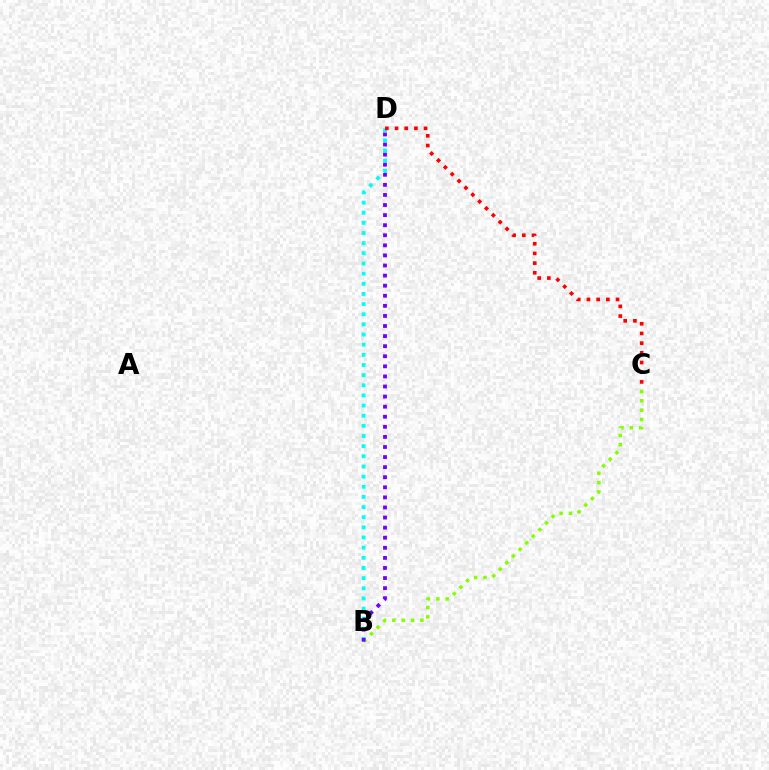{('B', 'C'): [{'color': '#84ff00', 'line_style': 'dotted', 'thickness': 2.54}], ('B', 'D'): [{'color': '#00fff6', 'line_style': 'dotted', 'thickness': 2.76}, {'color': '#7200ff', 'line_style': 'dotted', 'thickness': 2.74}], ('C', 'D'): [{'color': '#ff0000', 'line_style': 'dotted', 'thickness': 2.63}]}